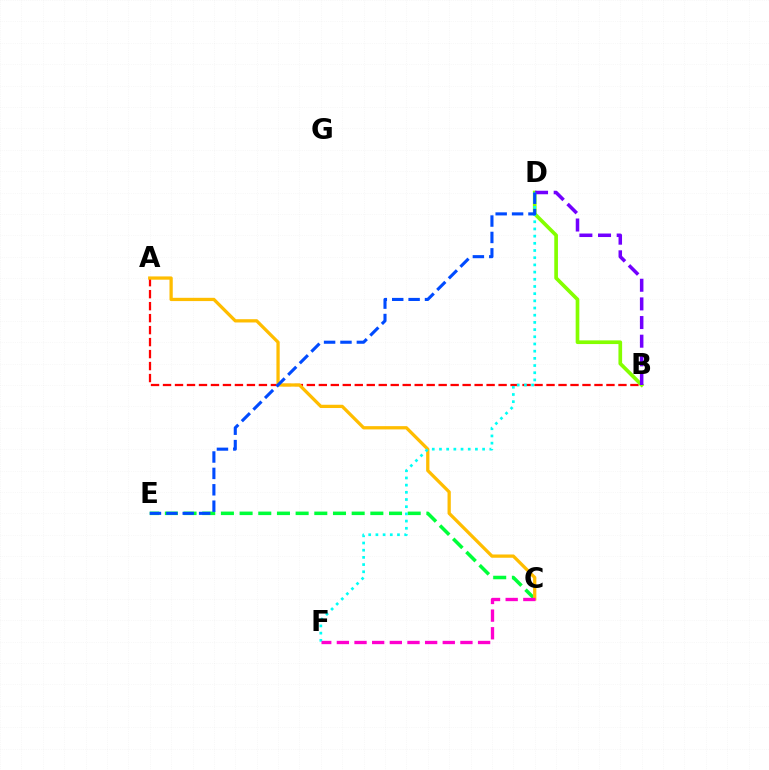{('A', 'B'): [{'color': '#ff0000', 'line_style': 'dashed', 'thickness': 1.63}], ('B', 'D'): [{'color': '#84ff00', 'line_style': 'solid', 'thickness': 2.65}, {'color': '#7200ff', 'line_style': 'dashed', 'thickness': 2.53}], ('C', 'E'): [{'color': '#00ff39', 'line_style': 'dashed', 'thickness': 2.54}], ('A', 'C'): [{'color': '#ffbd00', 'line_style': 'solid', 'thickness': 2.35}], ('D', 'F'): [{'color': '#00fff6', 'line_style': 'dotted', 'thickness': 1.95}], ('D', 'E'): [{'color': '#004bff', 'line_style': 'dashed', 'thickness': 2.23}], ('C', 'F'): [{'color': '#ff00cf', 'line_style': 'dashed', 'thickness': 2.4}]}